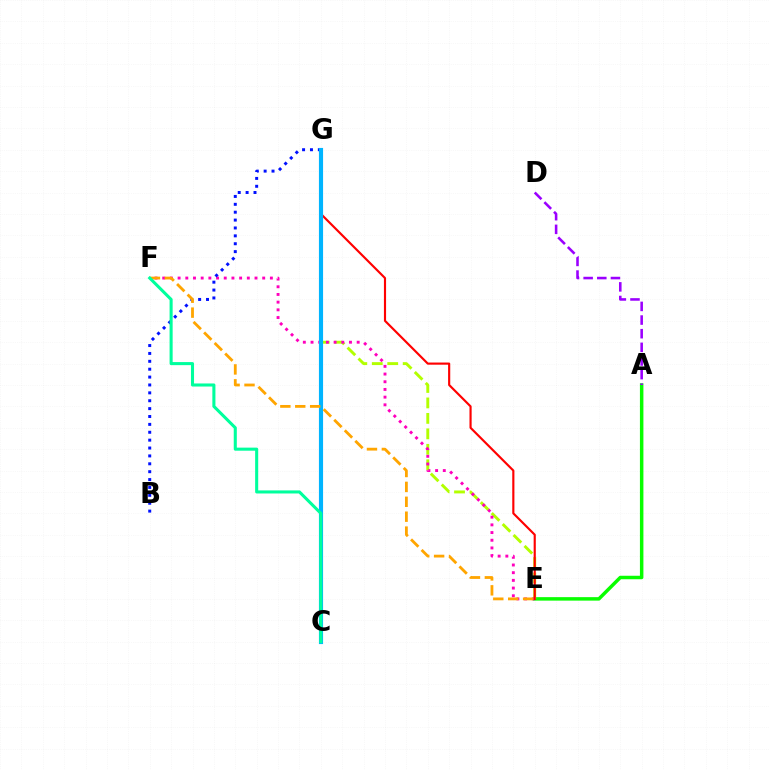{('A', 'E'): [{'color': '#08ff00', 'line_style': 'solid', 'thickness': 2.51}], ('E', 'G'): [{'color': '#b3ff00', 'line_style': 'dashed', 'thickness': 2.1}, {'color': '#ff0000', 'line_style': 'solid', 'thickness': 1.55}], ('E', 'F'): [{'color': '#ff00bd', 'line_style': 'dotted', 'thickness': 2.09}, {'color': '#ffa500', 'line_style': 'dashed', 'thickness': 2.02}], ('B', 'G'): [{'color': '#0010ff', 'line_style': 'dotted', 'thickness': 2.14}], ('C', 'G'): [{'color': '#00b5ff', 'line_style': 'solid', 'thickness': 2.98}], ('A', 'D'): [{'color': '#9b00ff', 'line_style': 'dashed', 'thickness': 1.85}], ('C', 'F'): [{'color': '#00ff9d', 'line_style': 'solid', 'thickness': 2.21}]}